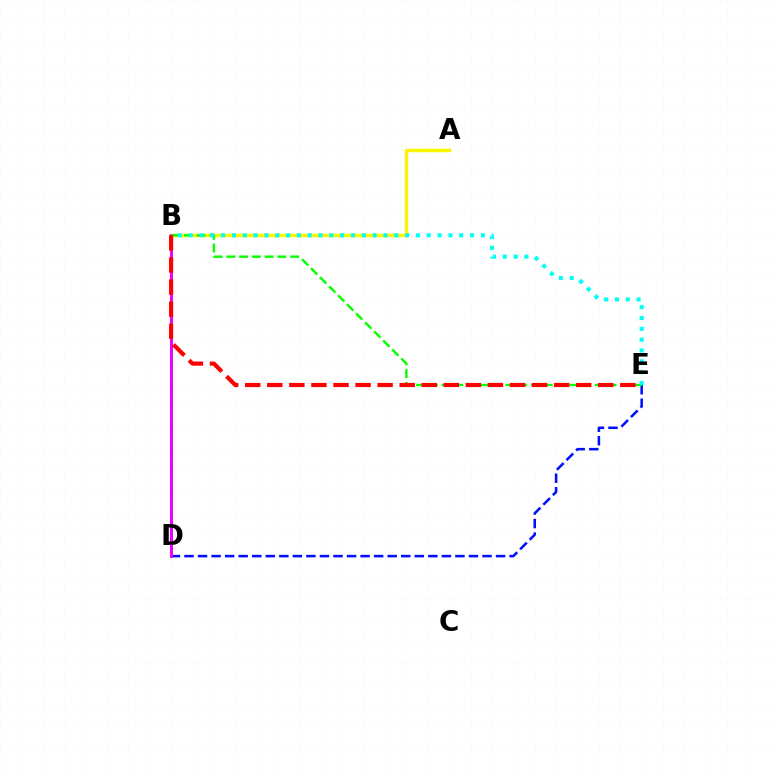{('D', 'E'): [{'color': '#0010ff', 'line_style': 'dashed', 'thickness': 1.84}], ('A', 'B'): [{'color': '#fcf500', 'line_style': 'solid', 'thickness': 2.49}], ('B', 'D'): [{'color': '#ee00ff', 'line_style': 'solid', 'thickness': 2.14}], ('B', 'E'): [{'color': '#08ff00', 'line_style': 'dashed', 'thickness': 1.73}, {'color': '#ff0000', 'line_style': 'dashed', 'thickness': 3.0}, {'color': '#00fff6', 'line_style': 'dotted', 'thickness': 2.94}]}